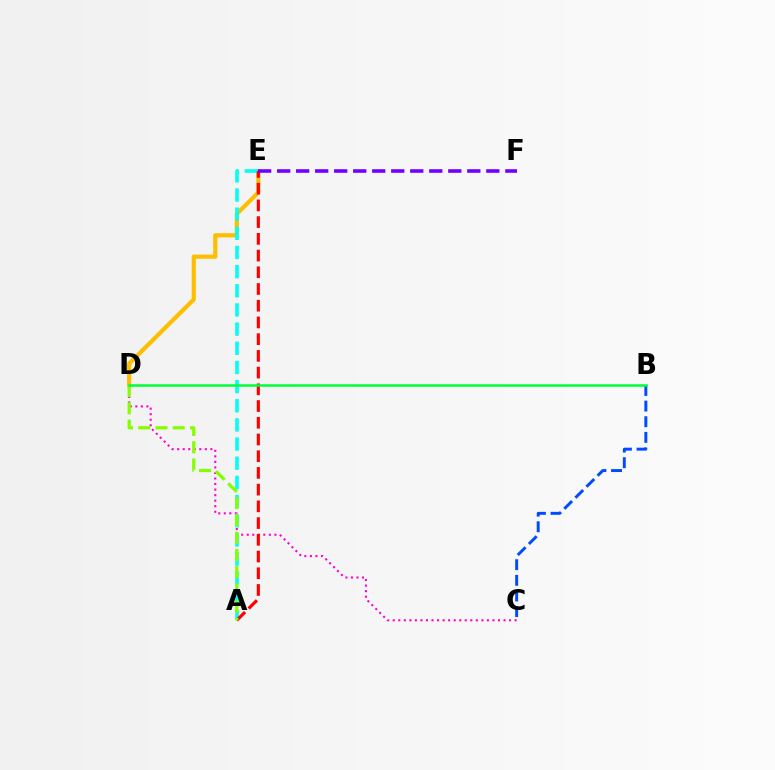{('C', 'D'): [{'color': '#ff00cf', 'line_style': 'dotted', 'thickness': 1.51}], ('D', 'E'): [{'color': '#ffbd00', 'line_style': 'solid', 'thickness': 3.0}], ('A', 'E'): [{'color': '#00fff6', 'line_style': 'dashed', 'thickness': 2.6}, {'color': '#ff0000', 'line_style': 'dashed', 'thickness': 2.27}], ('E', 'F'): [{'color': '#7200ff', 'line_style': 'dashed', 'thickness': 2.58}], ('A', 'D'): [{'color': '#84ff00', 'line_style': 'dashed', 'thickness': 2.35}], ('B', 'C'): [{'color': '#004bff', 'line_style': 'dashed', 'thickness': 2.12}], ('B', 'D'): [{'color': '#00ff39', 'line_style': 'solid', 'thickness': 1.81}]}